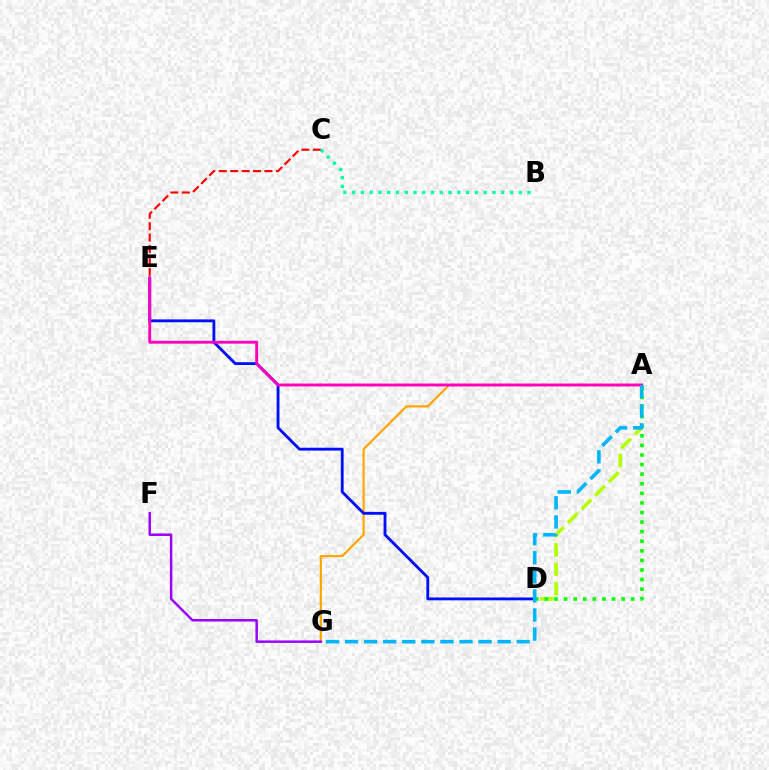{('A', 'G'): [{'color': '#ffa500', 'line_style': 'solid', 'thickness': 1.59}, {'color': '#00b5ff', 'line_style': 'dashed', 'thickness': 2.59}], ('A', 'D'): [{'color': '#b3ff00', 'line_style': 'dashed', 'thickness': 2.63}, {'color': '#08ff00', 'line_style': 'dotted', 'thickness': 2.6}], ('D', 'E'): [{'color': '#0010ff', 'line_style': 'solid', 'thickness': 2.05}], ('C', 'E'): [{'color': '#ff0000', 'line_style': 'dashed', 'thickness': 1.55}], ('F', 'G'): [{'color': '#9b00ff', 'line_style': 'solid', 'thickness': 1.79}], ('A', 'E'): [{'color': '#ff00bd', 'line_style': 'solid', 'thickness': 2.08}], ('B', 'C'): [{'color': '#00ff9d', 'line_style': 'dotted', 'thickness': 2.38}]}